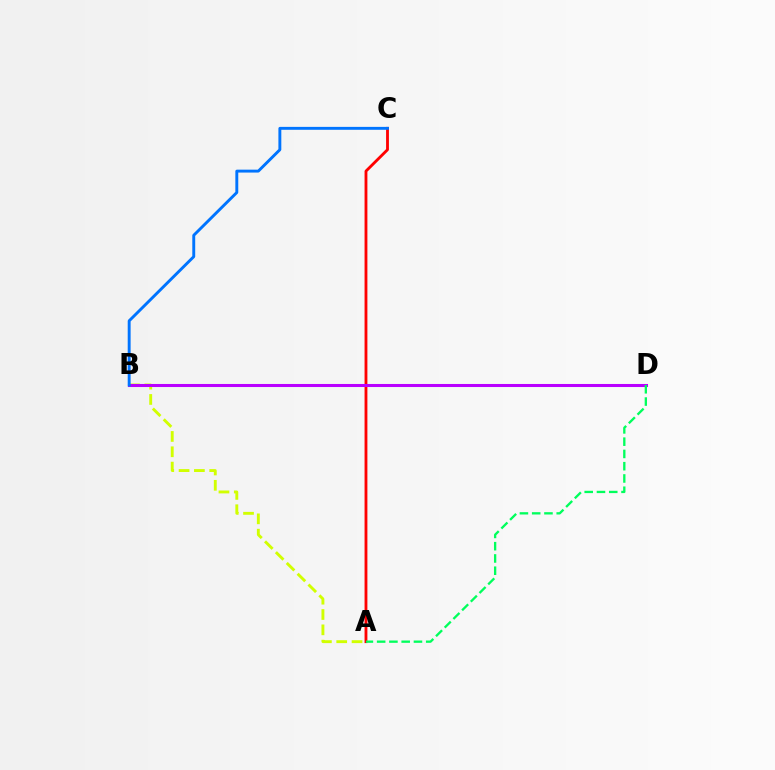{('A', 'C'): [{'color': '#ff0000', 'line_style': 'solid', 'thickness': 2.04}], ('A', 'B'): [{'color': '#d1ff00', 'line_style': 'dashed', 'thickness': 2.08}], ('B', 'D'): [{'color': '#b900ff', 'line_style': 'solid', 'thickness': 2.2}], ('A', 'D'): [{'color': '#00ff5c', 'line_style': 'dashed', 'thickness': 1.67}], ('B', 'C'): [{'color': '#0074ff', 'line_style': 'solid', 'thickness': 2.09}]}